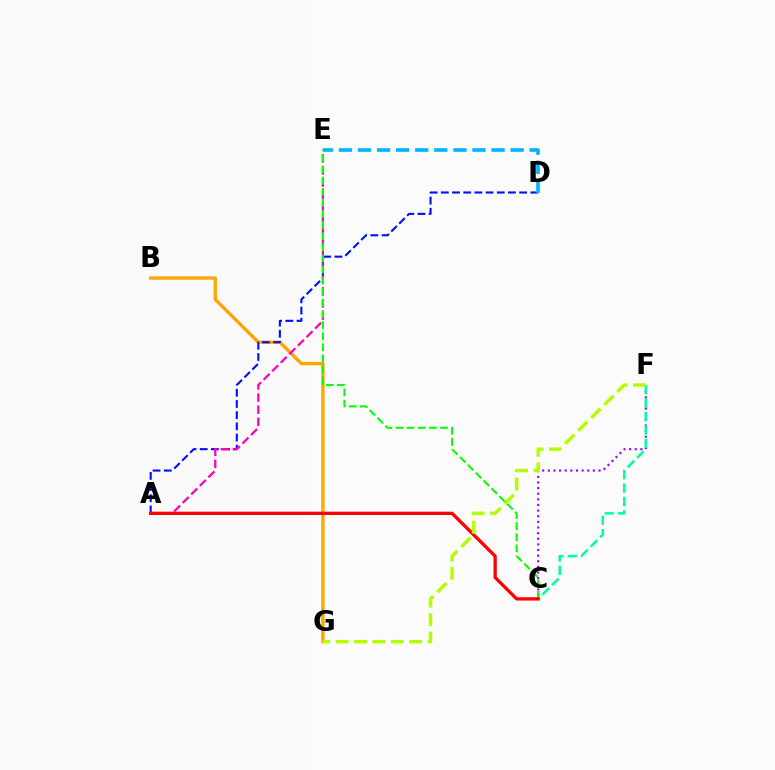{('C', 'F'): [{'color': '#9b00ff', 'line_style': 'dotted', 'thickness': 1.53}, {'color': '#00ff9d', 'line_style': 'dashed', 'thickness': 1.82}], ('B', 'G'): [{'color': '#ffa500', 'line_style': 'solid', 'thickness': 2.4}], ('A', 'D'): [{'color': '#0010ff', 'line_style': 'dashed', 'thickness': 1.52}], ('D', 'E'): [{'color': '#00b5ff', 'line_style': 'dashed', 'thickness': 2.59}], ('A', 'E'): [{'color': '#ff00bd', 'line_style': 'dashed', 'thickness': 1.64}], ('C', 'E'): [{'color': '#08ff00', 'line_style': 'dashed', 'thickness': 1.51}], ('A', 'C'): [{'color': '#ff0000', 'line_style': 'solid', 'thickness': 2.37}], ('F', 'G'): [{'color': '#b3ff00', 'line_style': 'dashed', 'thickness': 2.5}]}